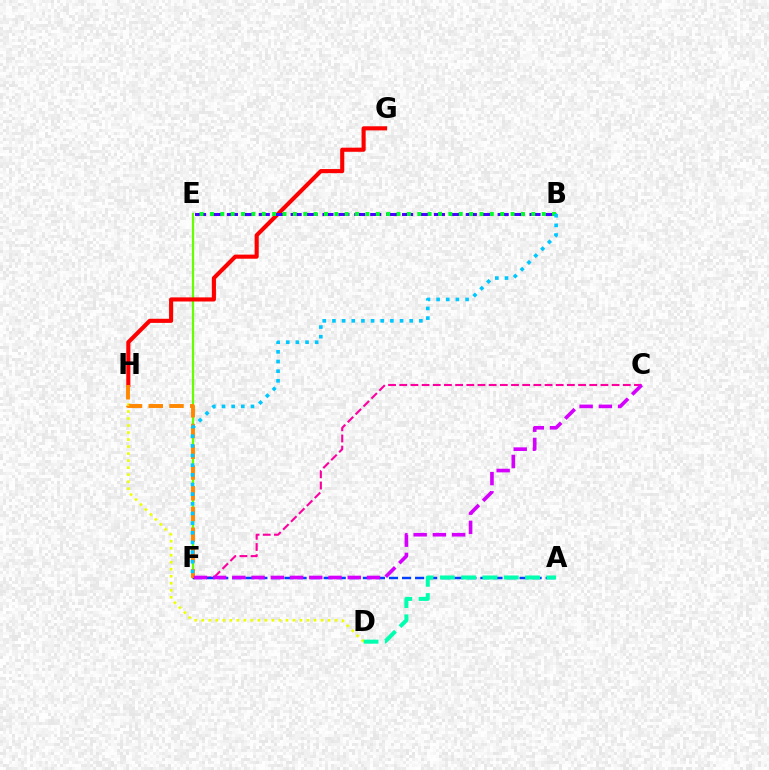{('E', 'F'): [{'color': '#66ff00', 'line_style': 'solid', 'thickness': 1.6}], ('C', 'F'): [{'color': '#ff00a0', 'line_style': 'dashed', 'thickness': 1.52}, {'color': '#d600ff', 'line_style': 'dashed', 'thickness': 2.61}], ('G', 'H'): [{'color': '#ff0000', 'line_style': 'solid', 'thickness': 2.96}], ('D', 'H'): [{'color': '#eeff00', 'line_style': 'dotted', 'thickness': 1.91}], ('A', 'F'): [{'color': '#003fff', 'line_style': 'dashed', 'thickness': 1.77}], ('B', 'E'): [{'color': '#4f00ff', 'line_style': 'dashed', 'thickness': 2.16}, {'color': '#00ff27', 'line_style': 'dotted', 'thickness': 2.82}], ('A', 'D'): [{'color': '#00ffaf', 'line_style': 'dashed', 'thickness': 2.9}], ('F', 'H'): [{'color': '#ff8800', 'line_style': 'dashed', 'thickness': 2.82}], ('B', 'F'): [{'color': '#00c7ff', 'line_style': 'dotted', 'thickness': 2.62}]}